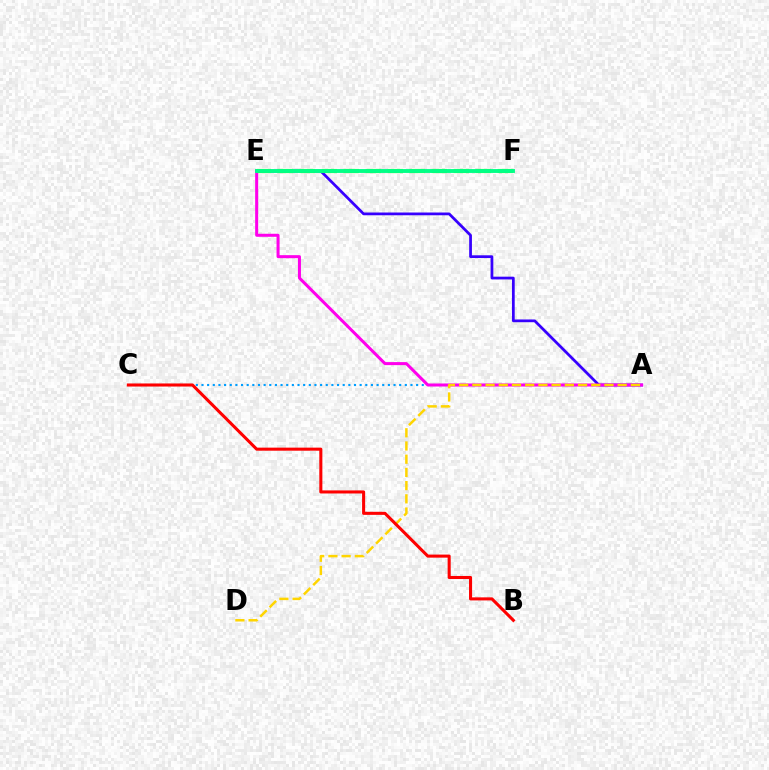{('A', 'C'): [{'color': '#009eff', 'line_style': 'dotted', 'thickness': 1.53}], ('A', 'E'): [{'color': '#3700ff', 'line_style': 'solid', 'thickness': 1.98}, {'color': '#ff00ed', 'line_style': 'solid', 'thickness': 2.18}], ('E', 'F'): [{'color': '#4fff00', 'line_style': 'dashed', 'thickness': 2.99}, {'color': '#00ff86', 'line_style': 'solid', 'thickness': 2.79}], ('A', 'D'): [{'color': '#ffd500', 'line_style': 'dashed', 'thickness': 1.79}], ('B', 'C'): [{'color': '#ff0000', 'line_style': 'solid', 'thickness': 2.2}]}